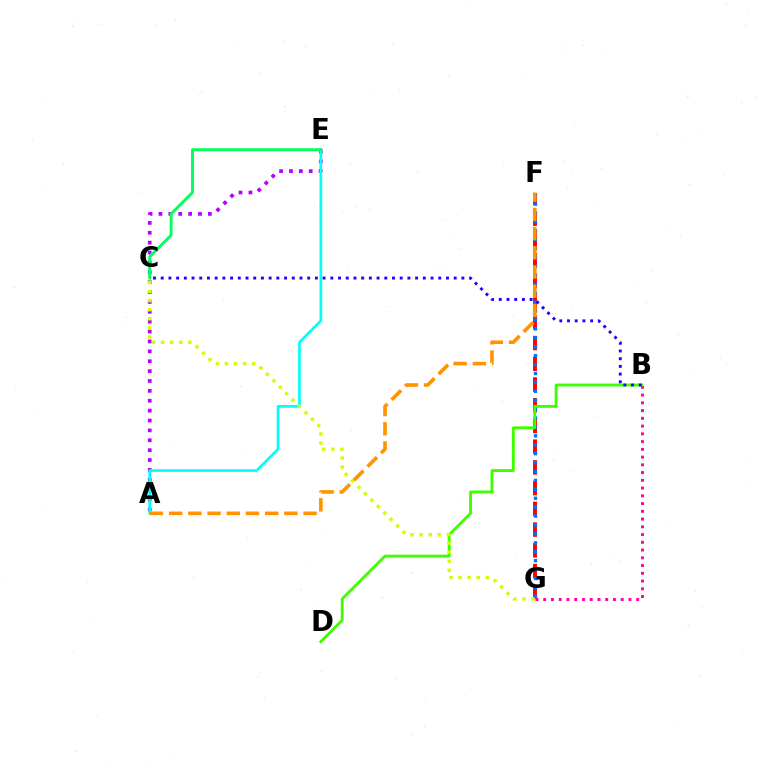{('F', 'G'): [{'color': '#ff0000', 'line_style': 'dashed', 'thickness': 2.82}, {'color': '#0074ff', 'line_style': 'dotted', 'thickness': 2.42}], ('A', 'E'): [{'color': '#b900ff', 'line_style': 'dotted', 'thickness': 2.68}, {'color': '#00fff6', 'line_style': 'solid', 'thickness': 1.93}], ('C', 'E'): [{'color': '#00ff5c', 'line_style': 'solid', 'thickness': 2.1}], ('B', 'G'): [{'color': '#ff00ac', 'line_style': 'dotted', 'thickness': 2.11}], ('B', 'D'): [{'color': '#3dff00', 'line_style': 'solid', 'thickness': 2.07}], ('C', 'G'): [{'color': '#d1ff00', 'line_style': 'dotted', 'thickness': 2.47}], ('B', 'C'): [{'color': '#2500ff', 'line_style': 'dotted', 'thickness': 2.09}], ('A', 'F'): [{'color': '#ff9400', 'line_style': 'dashed', 'thickness': 2.61}]}